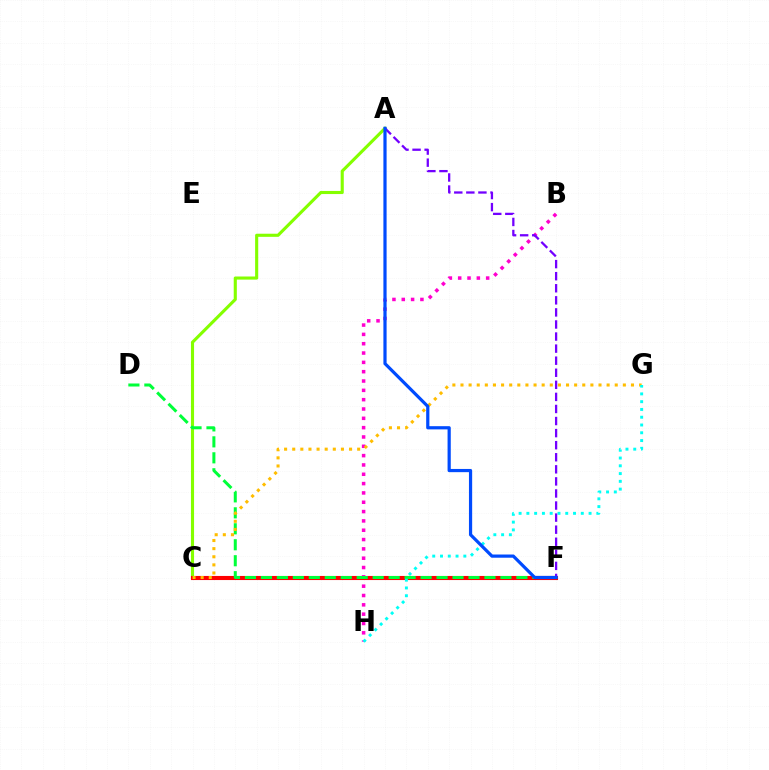{('A', 'C'): [{'color': '#84ff00', 'line_style': 'solid', 'thickness': 2.24}], ('C', 'F'): [{'color': '#ff0000', 'line_style': 'solid', 'thickness': 2.95}], ('B', 'H'): [{'color': '#ff00cf', 'line_style': 'dotted', 'thickness': 2.53}], ('D', 'F'): [{'color': '#00ff39', 'line_style': 'dashed', 'thickness': 2.17}], ('C', 'G'): [{'color': '#ffbd00', 'line_style': 'dotted', 'thickness': 2.21}], ('G', 'H'): [{'color': '#00fff6', 'line_style': 'dotted', 'thickness': 2.11}], ('A', 'F'): [{'color': '#7200ff', 'line_style': 'dashed', 'thickness': 1.64}, {'color': '#004bff', 'line_style': 'solid', 'thickness': 2.31}]}